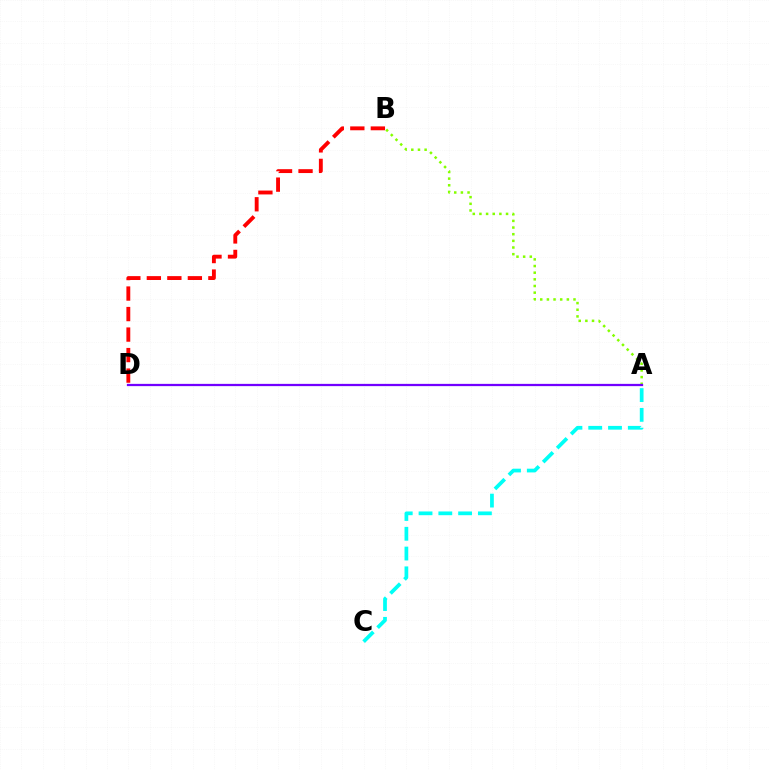{('A', 'B'): [{'color': '#84ff00', 'line_style': 'dotted', 'thickness': 1.81}], ('A', 'C'): [{'color': '#00fff6', 'line_style': 'dashed', 'thickness': 2.69}], ('B', 'D'): [{'color': '#ff0000', 'line_style': 'dashed', 'thickness': 2.79}], ('A', 'D'): [{'color': '#7200ff', 'line_style': 'solid', 'thickness': 1.63}]}